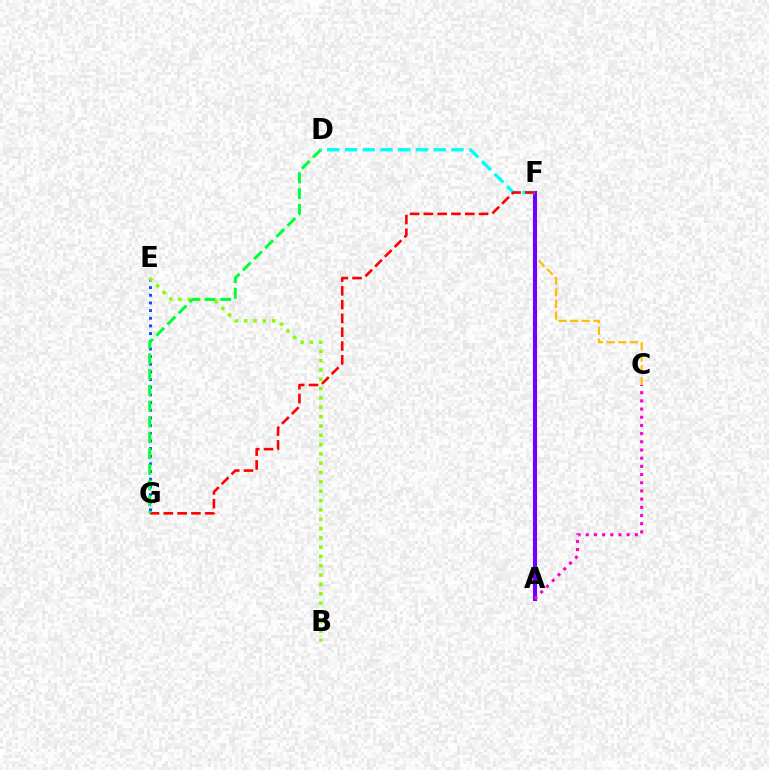{('C', 'F'): [{'color': '#ffbd00', 'line_style': 'dashed', 'thickness': 1.58}], ('E', 'G'): [{'color': '#004bff', 'line_style': 'dotted', 'thickness': 2.08}], ('B', 'E'): [{'color': '#84ff00', 'line_style': 'dotted', 'thickness': 2.53}], ('A', 'F'): [{'color': '#7200ff', 'line_style': 'solid', 'thickness': 2.93}], ('D', 'F'): [{'color': '#00fff6', 'line_style': 'dashed', 'thickness': 2.41}], ('F', 'G'): [{'color': '#ff0000', 'line_style': 'dashed', 'thickness': 1.87}], ('D', 'G'): [{'color': '#00ff39', 'line_style': 'dashed', 'thickness': 2.14}], ('A', 'C'): [{'color': '#ff00cf', 'line_style': 'dotted', 'thickness': 2.22}]}